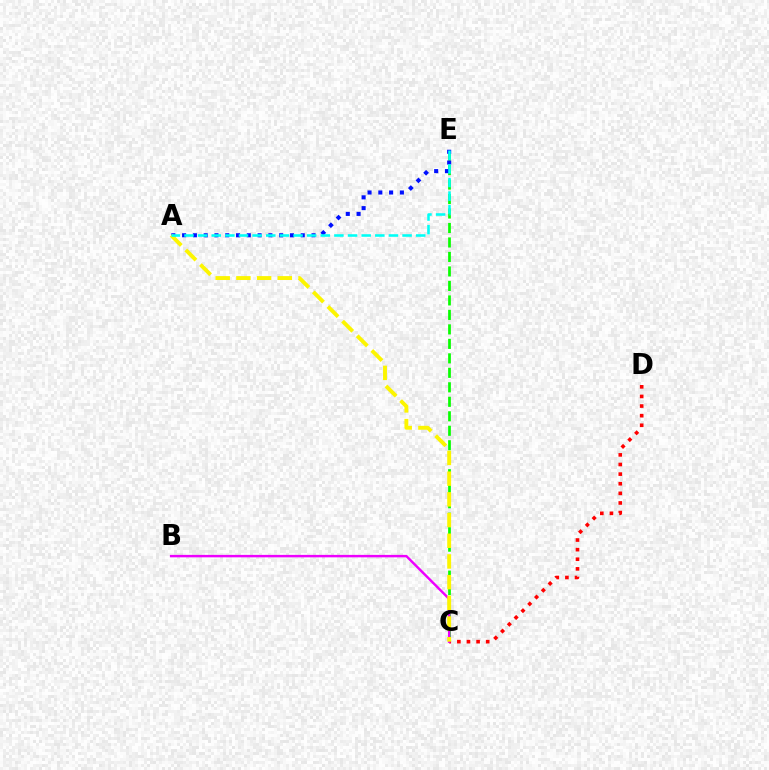{('C', 'E'): [{'color': '#08ff00', 'line_style': 'dashed', 'thickness': 1.97}], ('C', 'D'): [{'color': '#ff0000', 'line_style': 'dotted', 'thickness': 2.61}], ('B', 'C'): [{'color': '#ee00ff', 'line_style': 'solid', 'thickness': 1.76}], ('A', 'E'): [{'color': '#0010ff', 'line_style': 'dotted', 'thickness': 2.93}, {'color': '#00fff6', 'line_style': 'dashed', 'thickness': 1.85}], ('A', 'C'): [{'color': '#fcf500', 'line_style': 'dashed', 'thickness': 2.81}]}